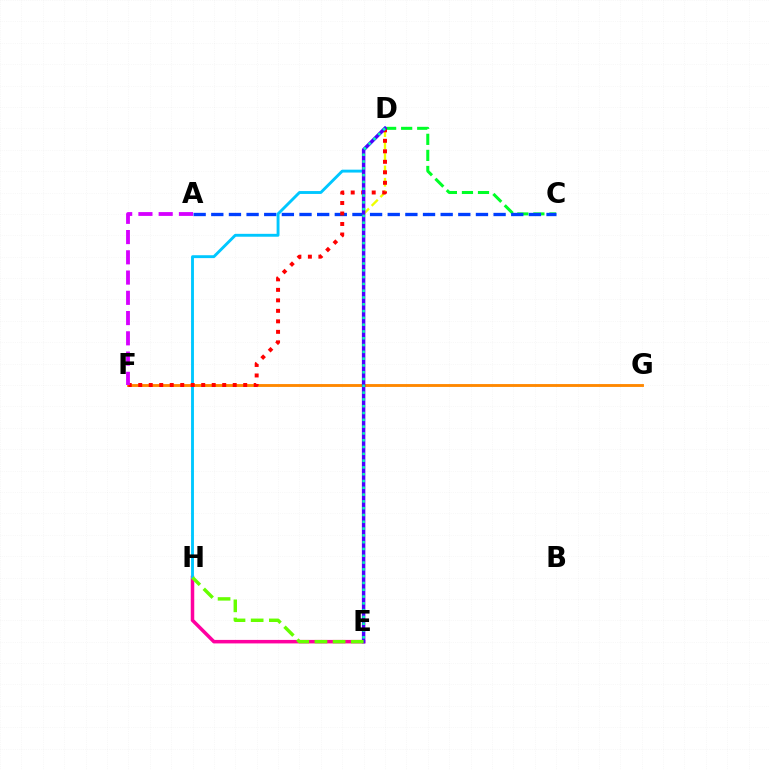{('D', 'E'): [{'color': '#eeff00', 'line_style': 'dashed', 'thickness': 1.68}, {'color': '#4f00ff', 'line_style': 'solid', 'thickness': 2.48}, {'color': '#00ffaf', 'line_style': 'dotted', 'thickness': 1.85}], ('F', 'G'): [{'color': '#ff8800', 'line_style': 'solid', 'thickness': 2.07}], ('C', 'D'): [{'color': '#00ff27', 'line_style': 'dashed', 'thickness': 2.18}], ('A', 'C'): [{'color': '#003fff', 'line_style': 'dashed', 'thickness': 2.4}], ('E', 'H'): [{'color': '#ff00a0', 'line_style': 'solid', 'thickness': 2.53}, {'color': '#66ff00', 'line_style': 'dashed', 'thickness': 2.47}], ('D', 'H'): [{'color': '#00c7ff', 'line_style': 'solid', 'thickness': 2.08}], ('D', 'F'): [{'color': '#ff0000', 'line_style': 'dotted', 'thickness': 2.85}], ('A', 'F'): [{'color': '#d600ff', 'line_style': 'dashed', 'thickness': 2.75}]}